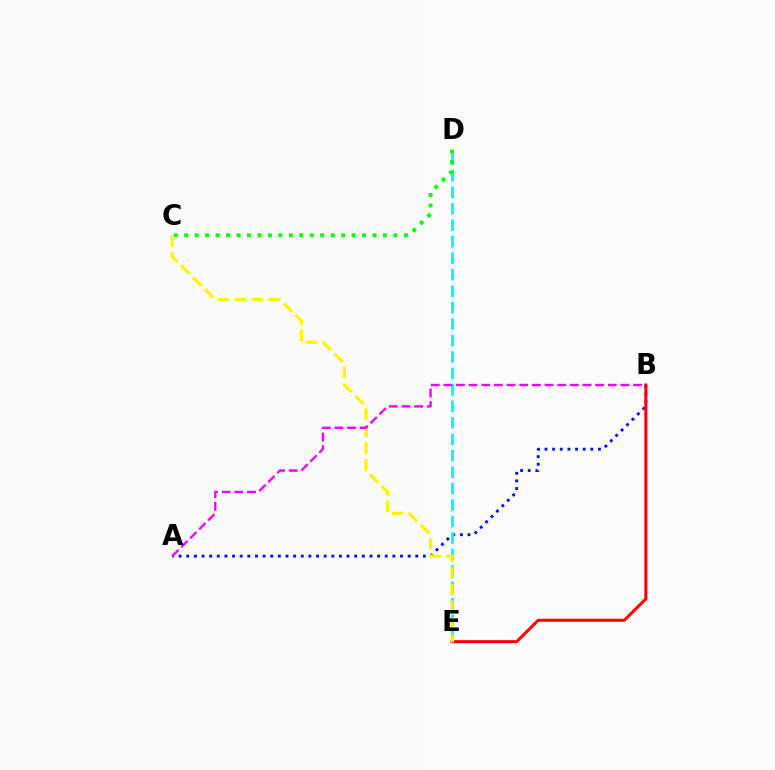{('A', 'B'): [{'color': '#0010ff', 'line_style': 'dotted', 'thickness': 2.07}, {'color': '#ee00ff', 'line_style': 'dashed', 'thickness': 1.72}], ('B', 'E'): [{'color': '#ff0000', 'line_style': 'solid', 'thickness': 2.18}], ('D', 'E'): [{'color': '#00fff6', 'line_style': 'dashed', 'thickness': 2.24}], ('C', 'D'): [{'color': '#08ff00', 'line_style': 'dotted', 'thickness': 2.84}], ('C', 'E'): [{'color': '#fcf500', 'line_style': 'dashed', 'thickness': 2.29}]}